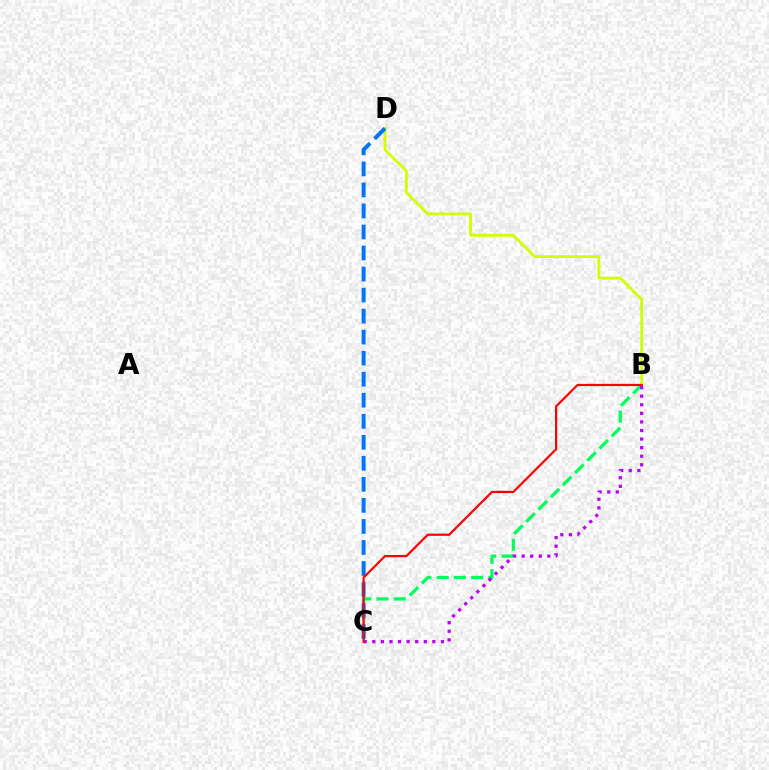{('B', 'D'): [{'color': '#d1ff00', 'line_style': 'solid', 'thickness': 2.03}], ('B', 'C'): [{'color': '#00ff5c', 'line_style': 'dashed', 'thickness': 2.34}, {'color': '#b900ff', 'line_style': 'dotted', 'thickness': 2.33}, {'color': '#ff0000', 'line_style': 'solid', 'thickness': 1.59}], ('C', 'D'): [{'color': '#0074ff', 'line_style': 'dashed', 'thickness': 2.86}]}